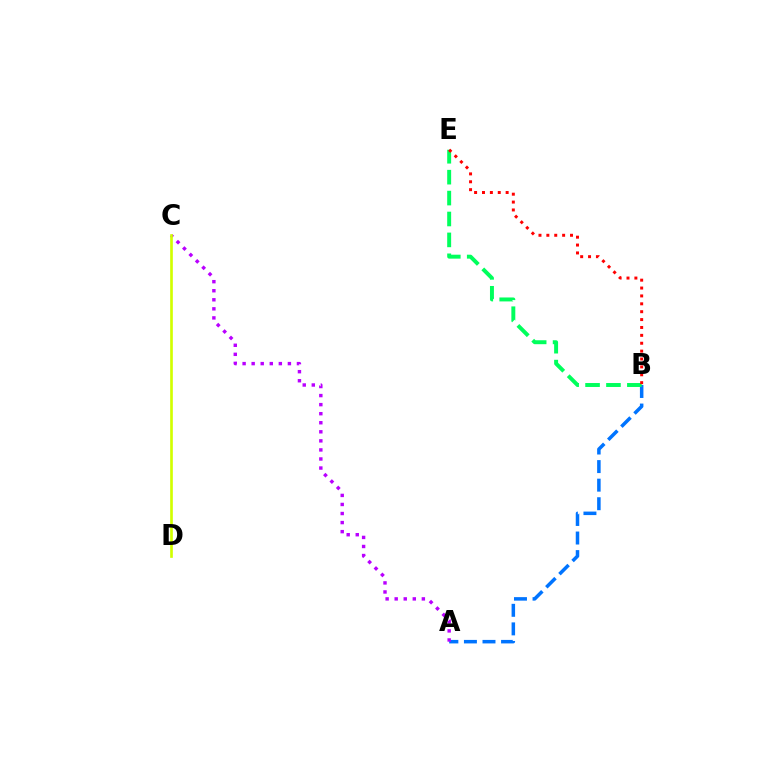{('A', 'B'): [{'color': '#0074ff', 'line_style': 'dashed', 'thickness': 2.52}], ('A', 'C'): [{'color': '#b900ff', 'line_style': 'dotted', 'thickness': 2.46}], ('C', 'D'): [{'color': '#d1ff00', 'line_style': 'solid', 'thickness': 1.92}], ('B', 'E'): [{'color': '#00ff5c', 'line_style': 'dashed', 'thickness': 2.84}, {'color': '#ff0000', 'line_style': 'dotted', 'thickness': 2.14}]}